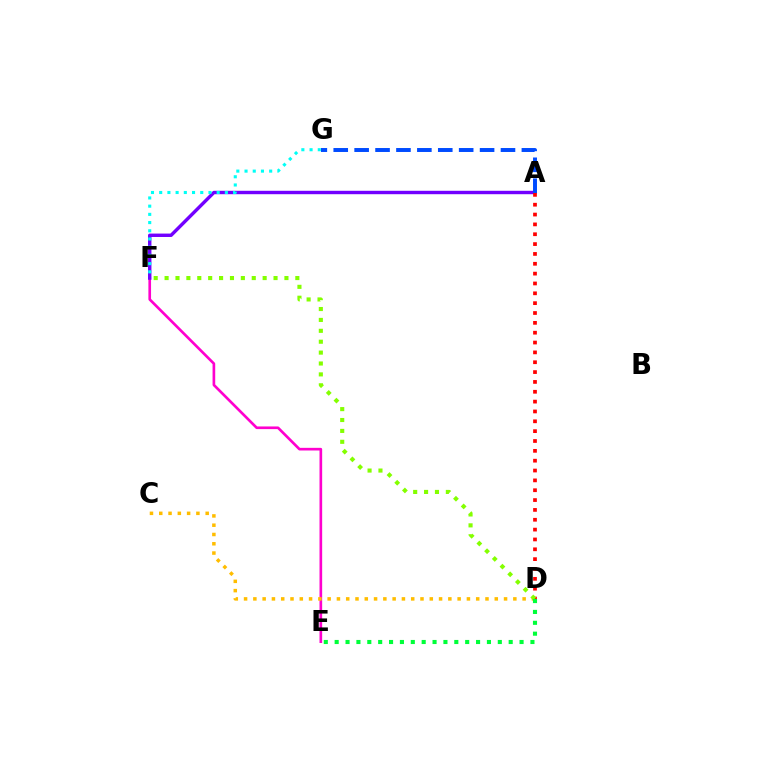{('E', 'F'): [{'color': '#ff00cf', 'line_style': 'solid', 'thickness': 1.91}], ('A', 'F'): [{'color': '#7200ff', 'line_style': 'solid', 'thickness': 2.46}], ('C', 'D'): [{'color': '#ffbd00', 'line_style': 'dotted', 'thickness': 2.52}], ('F', 'G'): [{'color': '#00fff6', 'line_style': 'dotted', 'thickness': 2.23}], ('A', 'D'): [{'color': '#ff0000', 'line_style': 'dotted', 'thickness': 2.68}], ('D', 'F'): [{'color': '#84ff00', 'line_style': 'dotted', 'thickness': 2.96}], ('A', 'G'): [{'color': '#004bff', 'line_style': 'dashed', 'thickness': 2.84}], ('D', 'E'): [{'color': '#00ff39', 'line_style': 'dotted', 'thickness': 2.96}]}